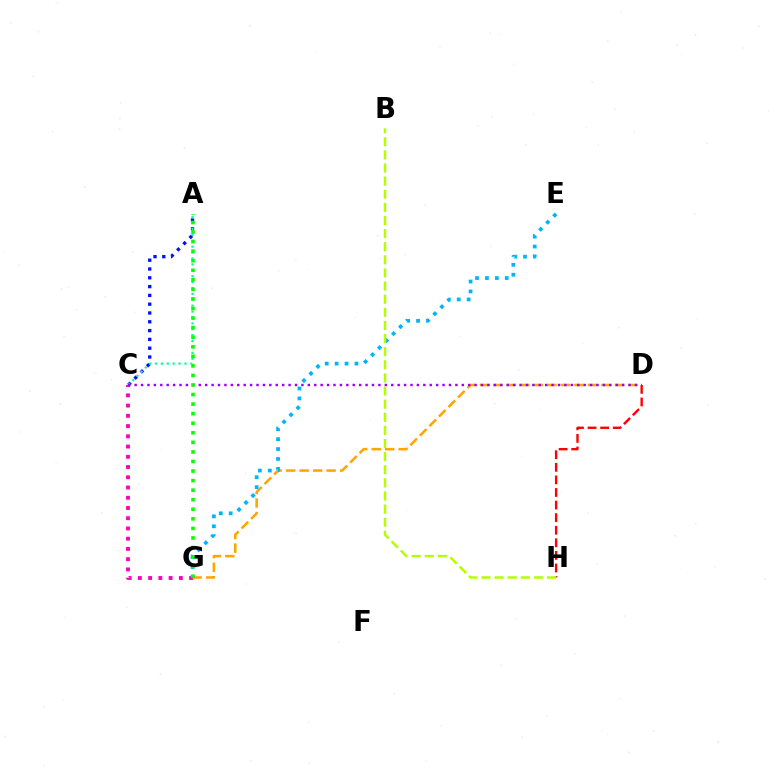{('C', 'G'): [{'color': '#ff00bd', 'line_style': 'dotted', 'thickness': 2.78}], ('D', 'G'): [{'color': '#ffa500', 'line_style': 'dashed', 'thickness': 1.83}], ('A', 'C'): [{'color': '#0010ff', 'line_style': 'dotted', 'thickness': 2.39}, {'color': '#00ff9d', 'line_style': 'dotted', 'thickness': 1.6}], ('D', 'H'): [{'color': '#ff0000', 'line_style': 'dashed', 'thickness': 1.71}], ('E', 'G'): [{'color': '#00b5ff', 'line_style': 'dotted', 'thickness': 2.69}], ('C', 'D'): [{'color': '#9b00ff', 'line_style': 'dotted', 'thickness': 1.74}], ('A', 'G'): [{'color': '#08ff00', 'line_style': 'dotted', 'thickness': 2.6}], ('B', 'H'): [{'color': '#b3ff00', 'line_style': 'dashed', 'thickness': 1.78}]}